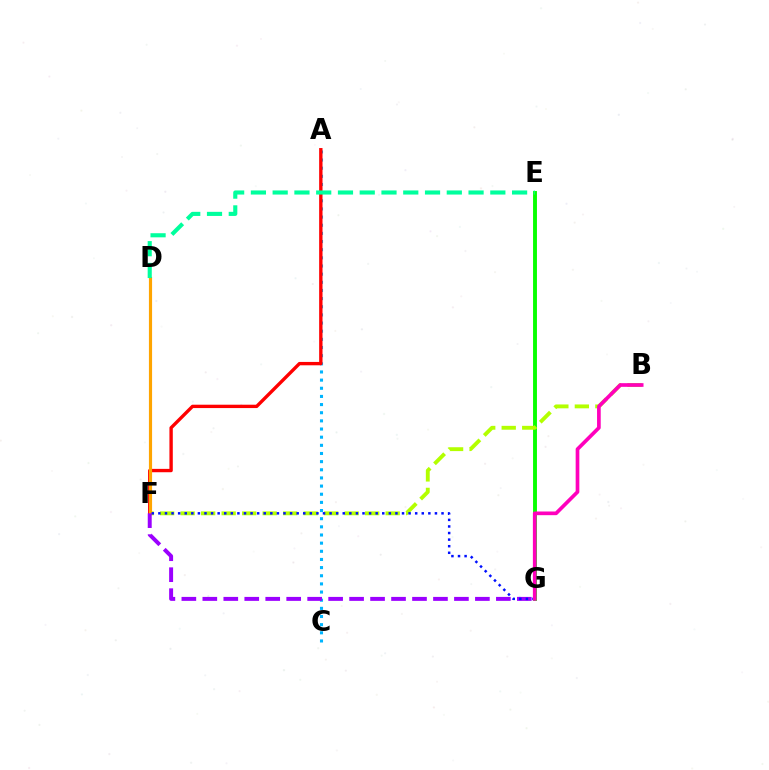{('E', 'G'): [{'color': '#08ff00', 'line_style': 'solid', 'thickness': 2.8}], ('B', 'F'): [{'color': '#b3ff00', 'line_style': 'dashed', 'thickness': 2.79}], ('A', 'C'): [{'color': '#00b5ff', 'line_style': 'dotted', 'thickness': 2.21}], ('A', 'F'): [{'color': '#ff0000', 'line_style': 'solid', 'thickness': 2.42}], ('D', 'F'): [{'color': '#ffa500', 'line_style': 'solid', 'thickness': 2.27}], ('D', 'E'): [{'color': '#00ff9d', 'line_style': 'dashed', 'thickness': 2.96}], ('F', 'G'): [{'color': '#9b00ff', 'line_style': 'dashed', 'thickness': 2.85}, {'color': '#0010ff', 'line_style': 'dotted', 'thickness': 1.79}], ('B', 'G'): [{'color': '#ff00bd', 'line_style': 'solid', 'thickness': 2.65}]}